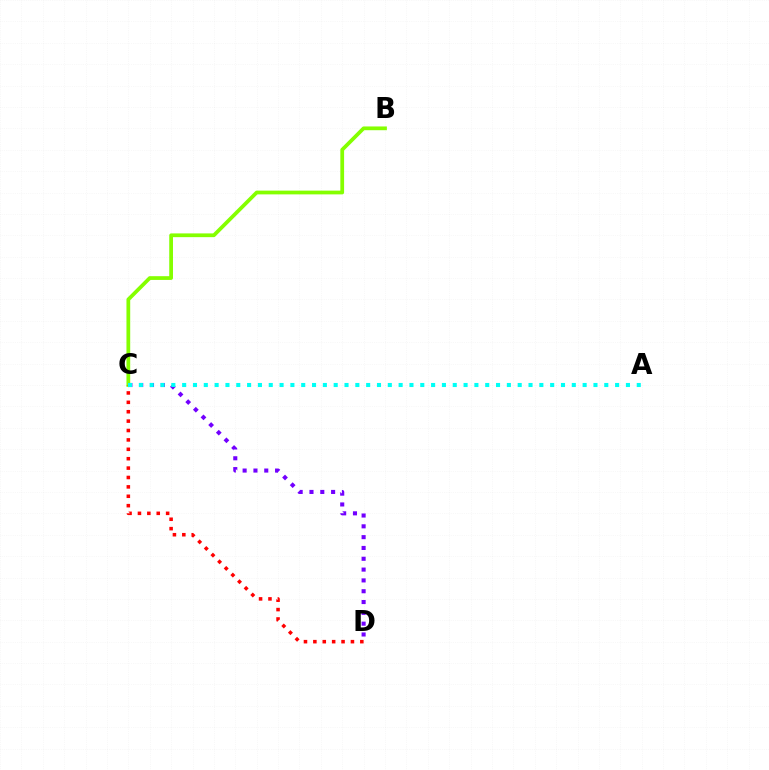{('B', 'C'): [{'color': '#84ff00', 'line_style': 'solid', 'thickness': 2.7}], ('C', 'D'): [{'color': '#ff0000', 'line_style': 'dotted', 'thickness': 2.55}, {'color': '#7200ff', 'line_style': 'dotted', 'thickness': 2.94}], ('A', 'C'): [{'color': '#00fff6', 'line_style': 'dotted', 'thickness': 2.94}]}